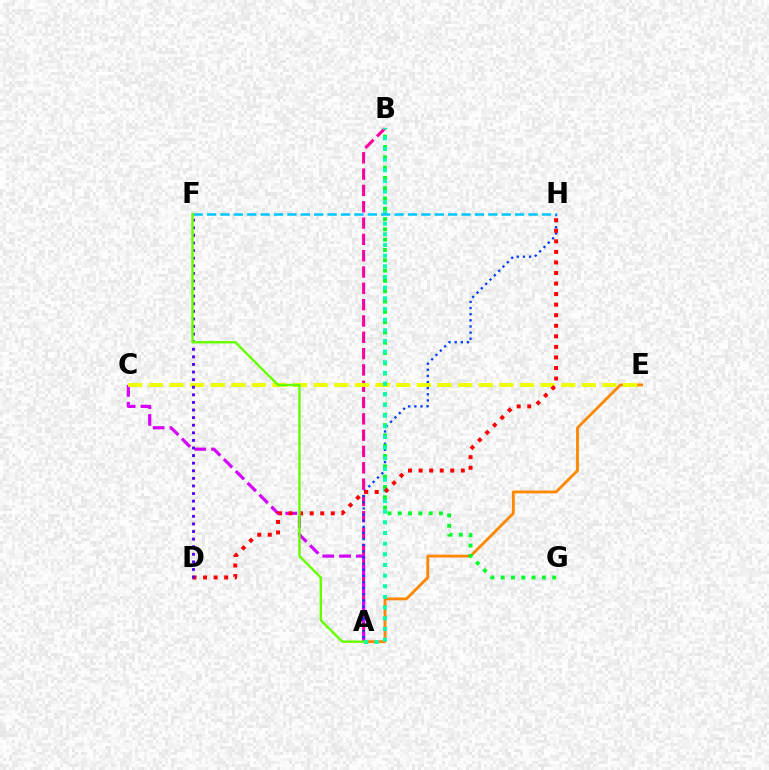{('A', 'B'): [{'color': '#ff00a0', 'line_style': 'dashed', 'thickness': 2.22}, {'color': '#00ffaf', 'line_style': 'dotted', 'thickness': 2.9}], ('A', 'E'): [{'color': '#ff8800', 'line_style': 'solid', 'thickness': 2.06}], ('A', 'C'): [{'color': '#d600ff', 'line_style': 'dashed', 'thickness': 2.28}], ('A', 'H'): [{'color': '#003fff', 'line_style': 'dotted', 'thickness': 1.67}], ('C', 'E'): [{'color': '#eeff00', 'line_style': 'dashed', 'thickness': 2.8}], ('B', 'G'): [{'color': '#00ff27', 'line_style': 'dotted', 'thickness': 2.8}], ('D', 'H'): [{'color': '#ff0000', 'line_style': 'dotted', 'thickness': 2.87}], ('F', 'H'): [{'color': '#00c7ff', 'line_style': 'dashed', 'thickness': 1.82}], ('D', 'F'): [{'color': '#4f00ff', 'line_style': 'dotted', 'thickness': 2.06}], ('A', 'F'): [{'color': '#66ff00', 'line_style': 'solid', 'thickness': 1.74}]}